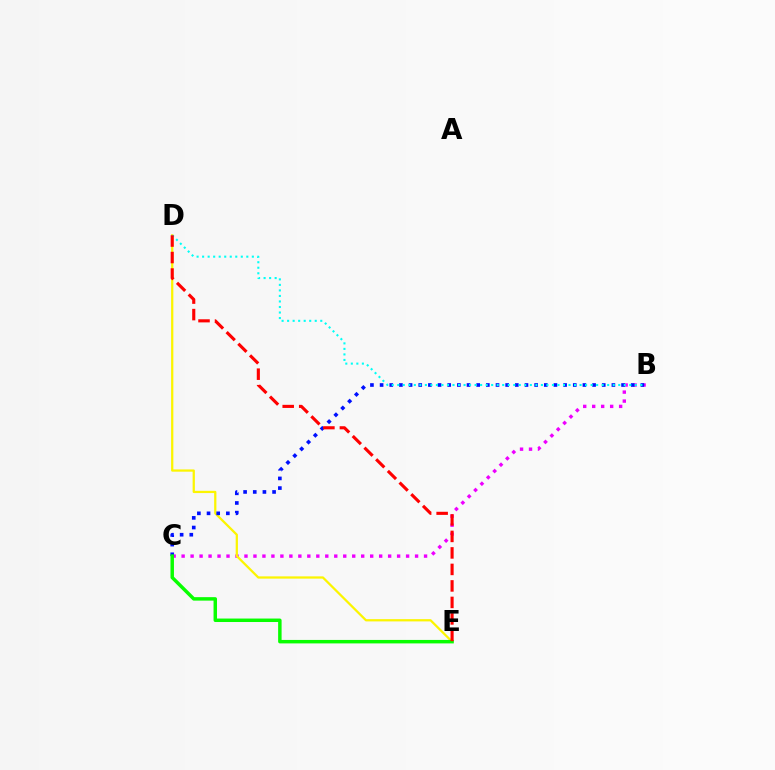{('B', 'C'): [{'color': '#ee00ff', 'line_style': 'dotted', 'thickness': 2.44}, {'color': '#0010ff', 'line_style': 'dotted', 'thickness': 2.62}], ('D', 'E'): [{'color': '#fcf500', 'line_style': 'solid', 'thickness': 1.62}, {'color': '#ff0000', 'line_style': 'dashed', 'thickness': 2.24}], ('C', 'E'): [{'color': '#08ff00', 'line_style': 'solid', 'thickness': 2.5}], ('B', 'D'): [{'color': '#00fff6', 'line_style': 'dotted', 'thickness': 1.5}]}